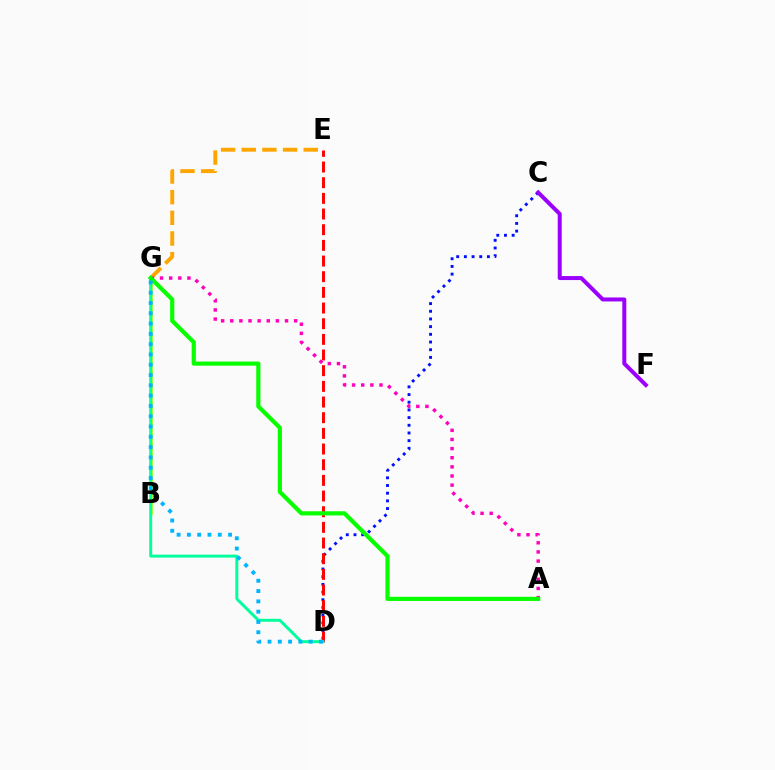{('C', 'D'): [{'color': '#0010ff', 'line_style': 'dotted', 'thickness': 2.09}], ('D', 'E'): [{'color': '#ff0000', 'line_style': 'dashed', 'thickness': 2.13}], ('C', 'F'): [{'color': '#9b00ff', 'line_style': 'solid', 'thickness': 2.87}], ('E', 'G'): [{'color': '#ffa500', 'line_style': 'dashed', 'thickness': 2.81}], ('B', 'G'): [{'color': '#b3ff00', 'line_style': 'solid', 'thickness': 1.91}], ('D', 'G'): [{'color': '#00ff9d', 'line_style': 'solid', 'thickness': 2.13}, {'color': '#00b5ff', 'line_style': 'dotted', 'thickness': 2.8}], ('A', 'G'): [{'color': '#ff00bd', 'line_style': 'dotted', 'thickness': 2.48}, {'color': '#08ff00', 'line_style': 'solid', 'thickness': 3.0}]}